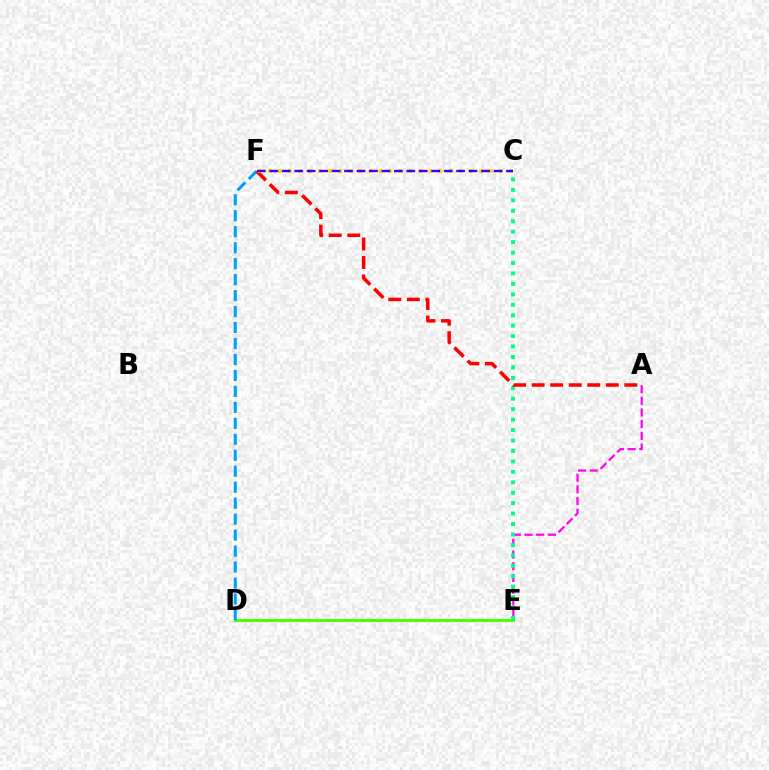{('A', 'E'): [{'color': '#ff00ed', 'line_style': 'dashed', 'thickness': 1.59}], ('D', 'E'): [{'color': '#4fff00', 'line_style': 'solid', 'thickness': 2.19}], ('C', 'E'): [{'color': '#00ff86', 'line_style': 'dotted', 'thickness': 2.84}], ('D', 'F'): [{'color': '#009eff', 'line_style': 'dashed', 'thickness': 2.17}], ('A', 'F'): [{'color': '#ff0000', 'line_style': 'dashed', 'thickness': 2.52}], ('C', 'F'): [{'color': '#ffd500', 'line_style': 'dotted', 'thickness': 2.73}, {'color': '#3700ff', 'line_style': 'dashed', 'thickness': 1.69}]}